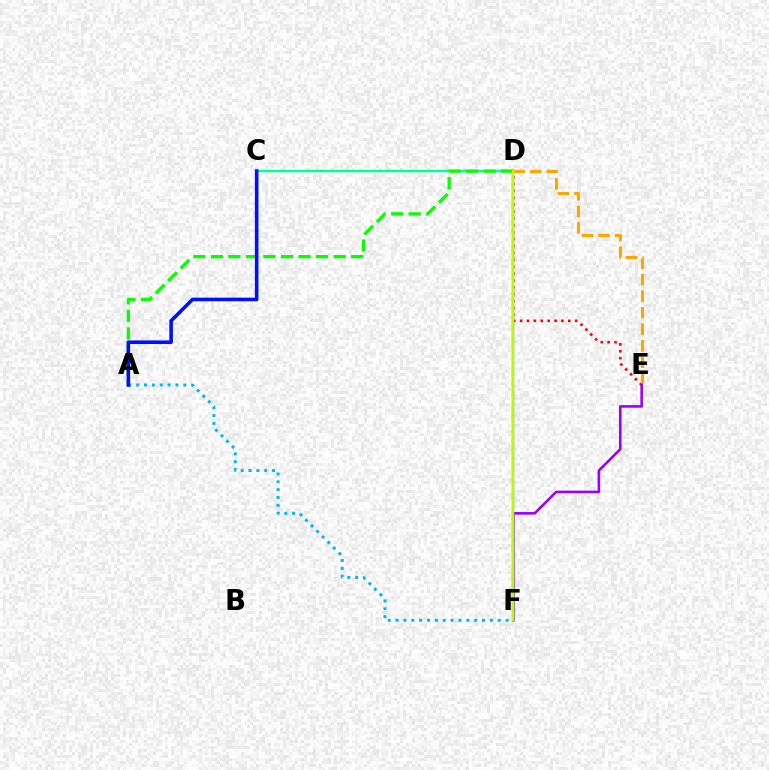{('D', 'E'): [{'color': '#ff0000', 'line_style': 'dotted', 'thickness': 1.87}, {'color': '#ffa500', 'line_style': 'dashed', 'thickness': 2.25}], ('C', 'D'): [{'color': '#00ff9d', 'line_style': 'solid', 'thickness': 1.76}], ('D', 'F'): [{'color': '#ff00bd', 'line_style': 'solid', 'thickness': 1.62}, {'color': '#b3ff00', 'line_style': 'solid', 'thickness': 1.77}], ('A', 'D'): [{'color': '#08ff00', 'line_style': 'dashed', 'thickness': 2.38}], ('A', 'F'): [{'color': '#00b5ff', 'line_style': 'dotted', 'thickness': 2.13}], ('E', 'F'): [{'color': '#9b00ff', 'line_style': 'solid', 'thickness': 1.87}], ('A', 'C'): [{'color': '#0010ff', 'line_style': 'solid', 'thickness': 2.59}]}